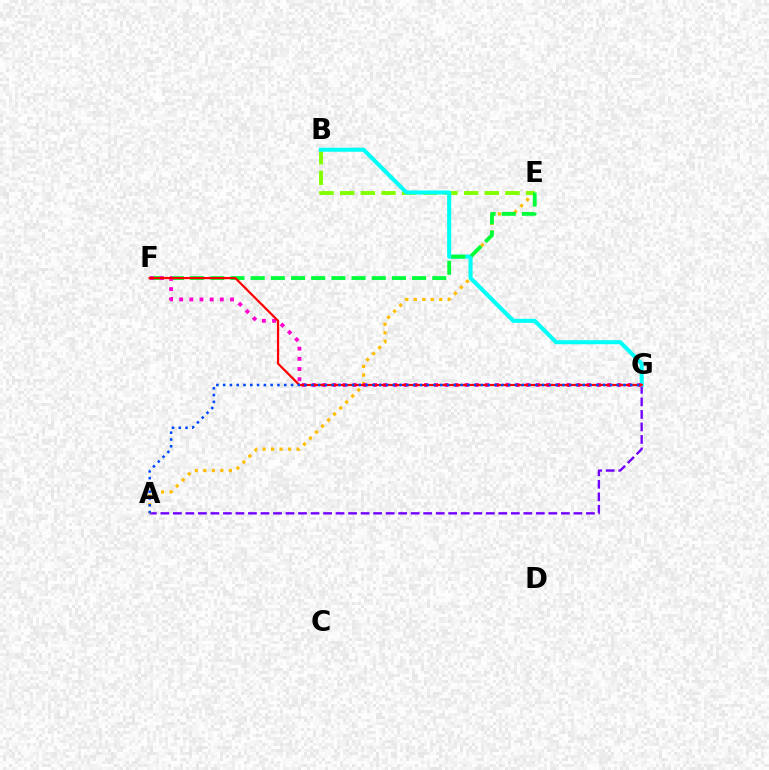{('A', 'G'): [{'color': '#7200ff', 'line_style': 'dashed', 'thickness': 1.7}, {'color': '#004bff', 'line_style': 'dotted', 'thickness': 1.84}], ('A', 'E'): [{'color': '#ffbd00', 'line_style': 'dotted', 'thickness': 2.31}], ('B', 'E'): [{'color': '#84ff00', 'line_style': 'dashed', 'thickness': 2.81}], ('B', 'G'): [{'color': '#00fff6', 'line_style': 'solid', 'thickness': 2.92}], ('E', 'F'): [{'color': '#00ff39', 'line_style': 'dashed', 'thickness': 2.74}], ('F', 'G'): [{'color': '#ff00cf', 'line_style': 'dotted', 'thickness': 2.76}, {'color': '#ff0000', 'line_style': 'solid', 'thickness': 1.6}]}